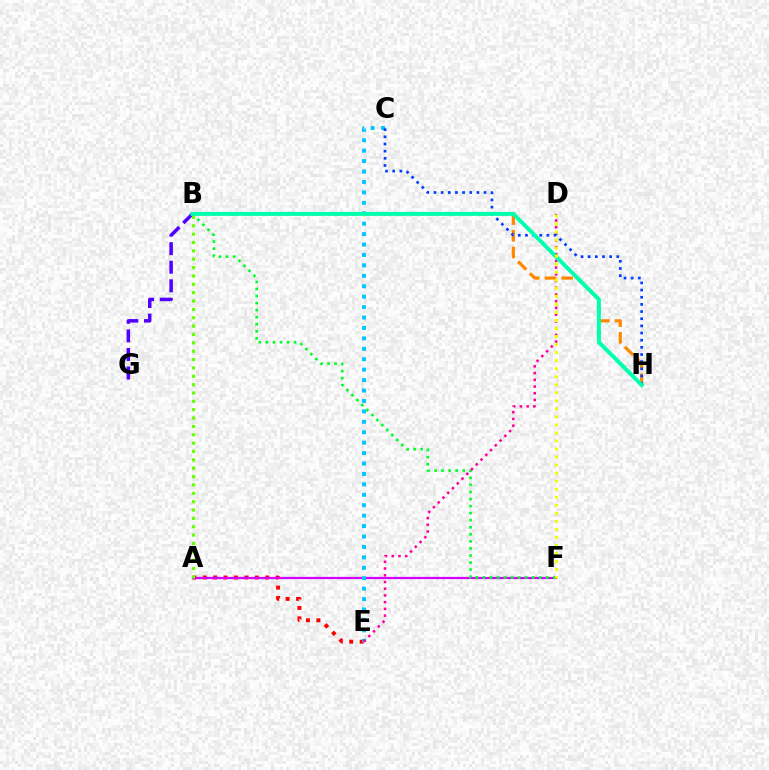{('A', 'E'): [{'color': '#ff0000', 'line_style': 'dotted', 'thickness': 2.83}], ('A', 'F'): [{'color': '#d600ff', 'line_style': 'solid', 'thickness': 1.61}], ('B', 'F'): [{'color': '#00ff27', 'line_style': 'dotted', 'thickness': 1.92}], ('B', 'G'): [{'color': '#4f00ff', 'line_style': 'dashed', 'thickness': 2.52}], ('C', 'E'): [{'color': '#00c7ff', 'line_style': 'dotted', 'thickness': 2.83}], ('A', 'B'): [{'color': '#66ff00', 'line_style': 'dotted', 'thickness': 2.27}], ('B', 'H'): [{'color': '#ff8800', 'line_style': 'dashed', 'thickness': 2.27}, {'color': '#00ffaf', 'line_style': 'solid', 'thickness': 2.85}], ('D', 'E'): [{'color': '#ff00a0', 'line_style': 'dotted', 'thickness': 1.83}], ('C', 'H'): [{'color': '#003fff', 'line_style': 'dotted', 'thickness': 1.95}], ('D', 'F'): [{'color': '#eeff00', 'line_style': 'dotted', 'thickness': 2.18}]}